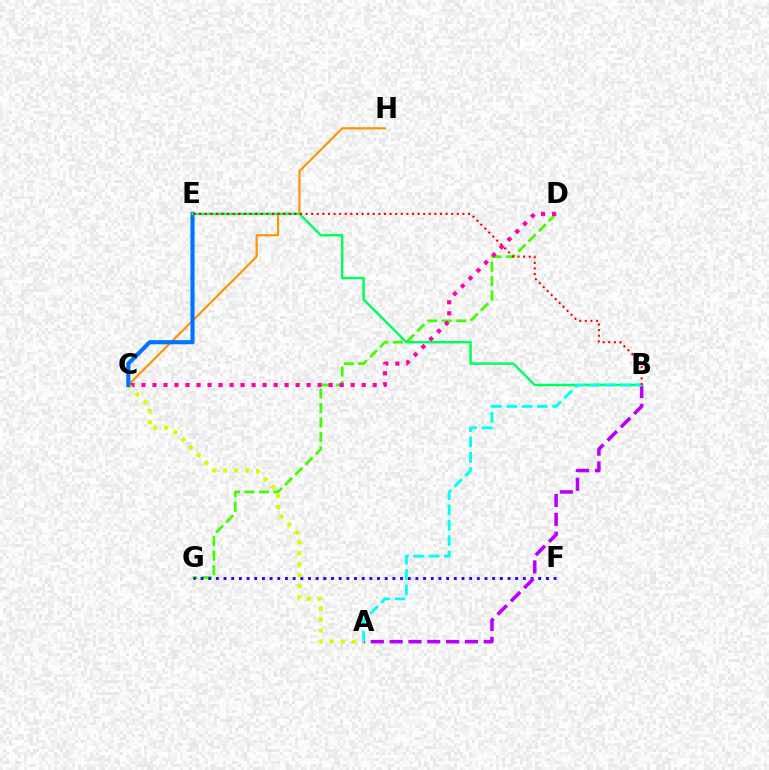{('D', 'G'): [{'color': '#3dff00', 'line_style': 'dashed', 'thickness': 1.97}], ('C', 'H'): [{'color': '#ff9400', 'line_style': 'solid', 'thickness': 1.57}], ('F', 'G'): [{'color': '#2500ff', 'line_style': 'dotted', 'thickness': 2.09}], ('C', 'D'): [{'color': '#ff00ac', 'line_style': 'dotted', 'thickness': 2.99}], ('A', 'B'): [{'color': '#b900ff', 'line_style': 'dashed', 'thickness': 2.56}, {'color': '#00fff6', 'line_style': 'dashed', 'thickness': 2.08}], ('A', 'C'): [{'color': '#d1ff00', 'line_style': 'dotted', 'thickness': 2.98}], ('C', 'E'): [{'color': '#0074ff', 'line_style': 'solid', 'thickness': 2.98}], ('B', 'E'): [{'color': '#00ff5c', 'line_style': 'solid', 'thickness': 1.77}, {'color': '#ff0000', 'line_style': 'dotted', 'thickness': 1.52}]}